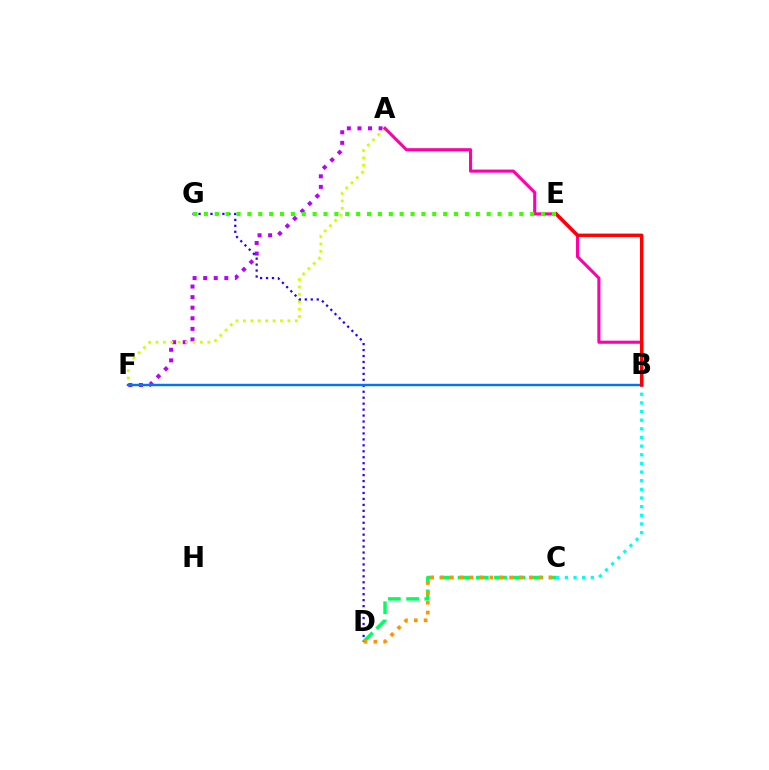{('A', 'F'): [{'color': '#b900ff', 'line_style': 'dotted', 'thickness': 2.87}, {'color': '#d1ff00', 'line_style': 'dotted', 'thickness': 2.01}], ('C', 'D'): [{'color': '#00ff5c', 'line_style': 'dashed', 'thickness': 2.47}, {'color': '#ff9400', 'line_style': 'dotted', 'thickness': 2.68}], ('D', 'G'): [{'color': '#2500ff', 'line_style': 'dotted', 'thickness': 1.62}], ('B', 'F'): [{'color': '#0074ff', 'line_style': 'solid', 'thickness': 1.75}], ('A', 'B'): [{'color': '#ff00ac', 'line_style': 'solid', 'thickness': 2.23}], ('B', 'C'): [{'color': '#00fff6', 'line_style': 'dotted', 'thickness': 2.35}], ('B', 'E'): [{'color': '#ff0000', 'line_style': 'solid', 'thickness': 2.42}], ('E', 'G'): [{'color': '#3dff00', 'line_style': 'dotted', 'thickness': 2.96}]}